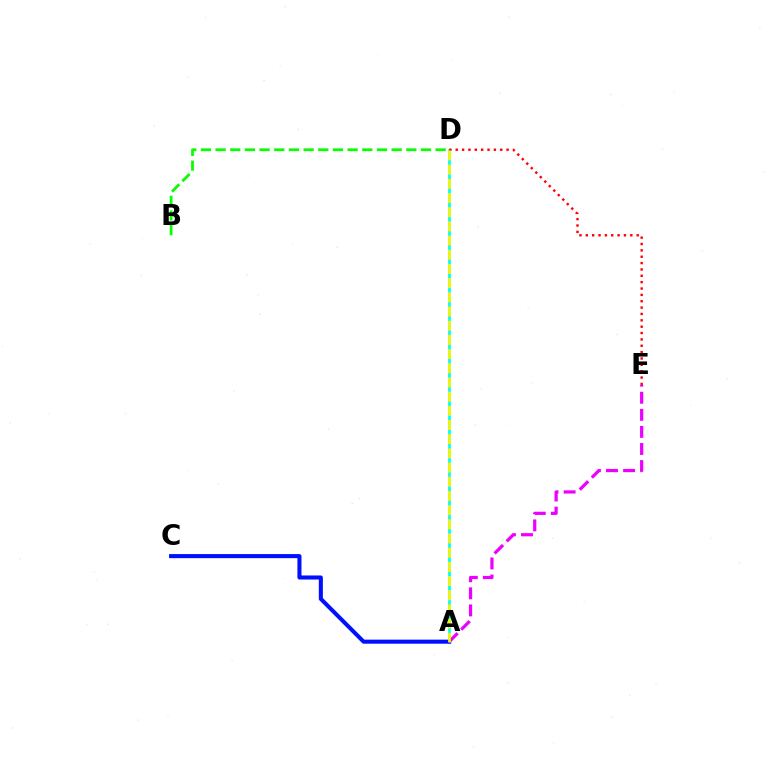{('A', 'D'): [{'color': '#00fff6', 'line_style': 'solid', 'thickness': 1.98}, {'color': '#fcf500', 'line_style': 'dashed', 'thickness': 1.93}], ('A', 'C'): [{'color': '#0010ff', 'line_style': 'solid', 'thickness': 2.93}], ('D', 'E'): [{'color': '#ff0000', 'line_style': 'dotted', 'thickness': 1.73}], ('A', 'E'): [{'color': '#ee00ff', 'line_style': 'dashed', 'thickness': 2.32}], ('B', 'D'): [{'color': '#08ff00', 'line_style': 'dashed', 'thickness': 1.99}]}